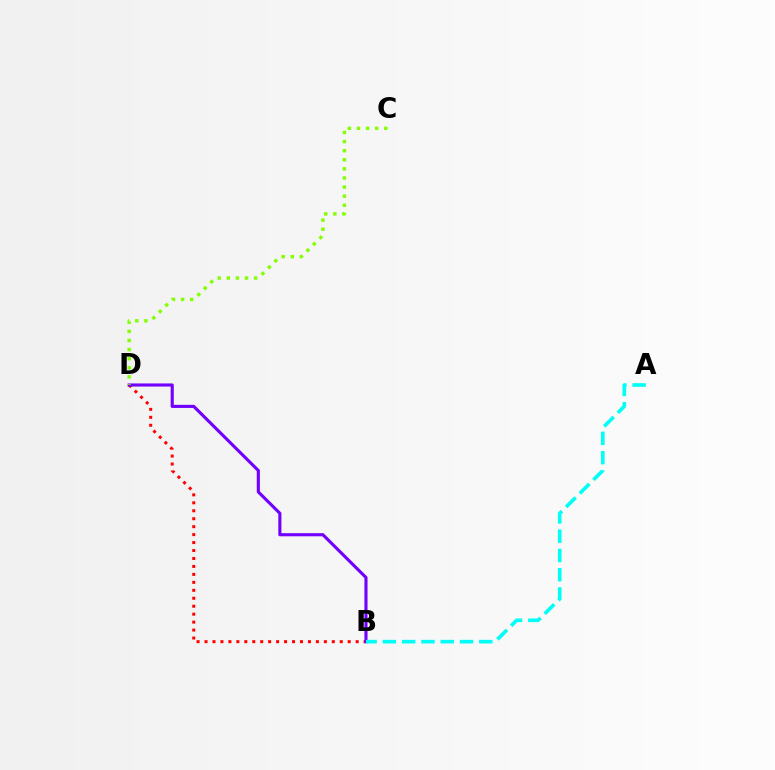{('B', 'D'): [{'color': '#ff0000', 'line_style': 'dotted', 'thickness': 2.16}, {'color': '#7200ff', 'line_style': 'solid', 'thickness': 2.24}], ('C', 'D'): [{'color': '#84ff00', 'line_style': 'dotted', 'thickness': 2.47}], ('A', 'B'): [{'color': '#00fff6', 'line_style': 'dashed', 'thickness': 2.62}]}